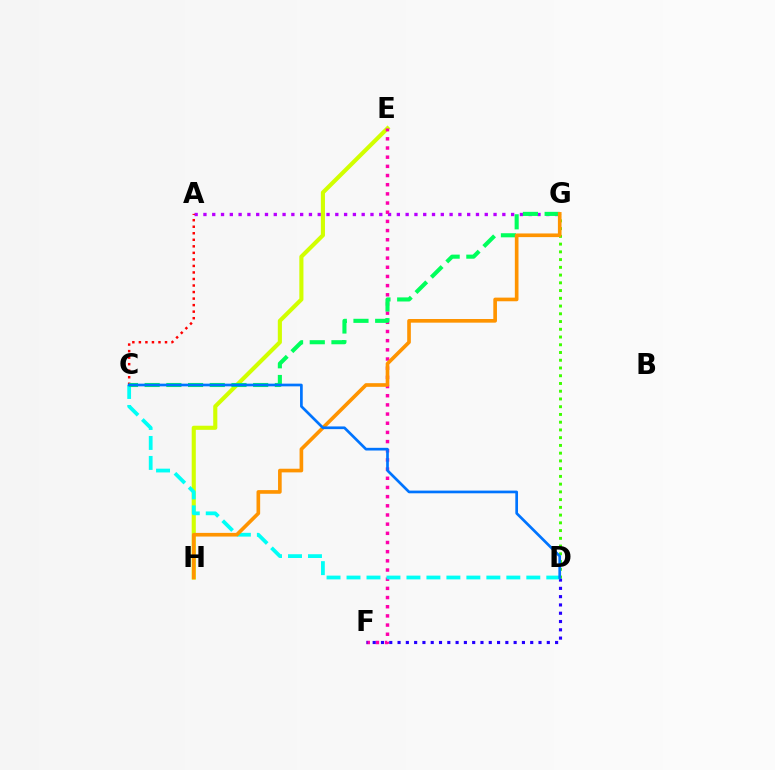{('A', 'G'): [{'color': '#b900ff', 'line_style': 'dotted', 'thickness': 2.39}], ('E', 'H'): [{'color': '#d1ff00', 'line_style': 'solid', 'thickness': 2.96}], ('E', 'F'): [{'color': '#ff00ac', 'line_style': 'dotted', 'thickness': 2.49}], ('A', 'C'): [{'color': '#ff0000', 'line_style': 'dotted', 'thickness': 1.77}], ('D', 'F'): [{'color': '#2500ff', 'line_style': 'dotted', 'thickness': 2.25}], ('C', 'D'): [{'color': '#00fff6', 'line_style': 'dashed', 'thickness': 2.71}, {'color': '#0074ff', 'line_style': 'solid', 'thickness': 1.94}], ('C', 'G'): [{'color': '#00ff5c', 'line_style': 'dashed', 'thickness': 2.95}], ('D', 'G'): [{'color': '#3dff00', 'line_style': 'dotted', 'thickness': 2.1}], ('G', 'H'): [{'color': '#ff9400', 'line_style': 'solid', 'thickness': 2.63}]}